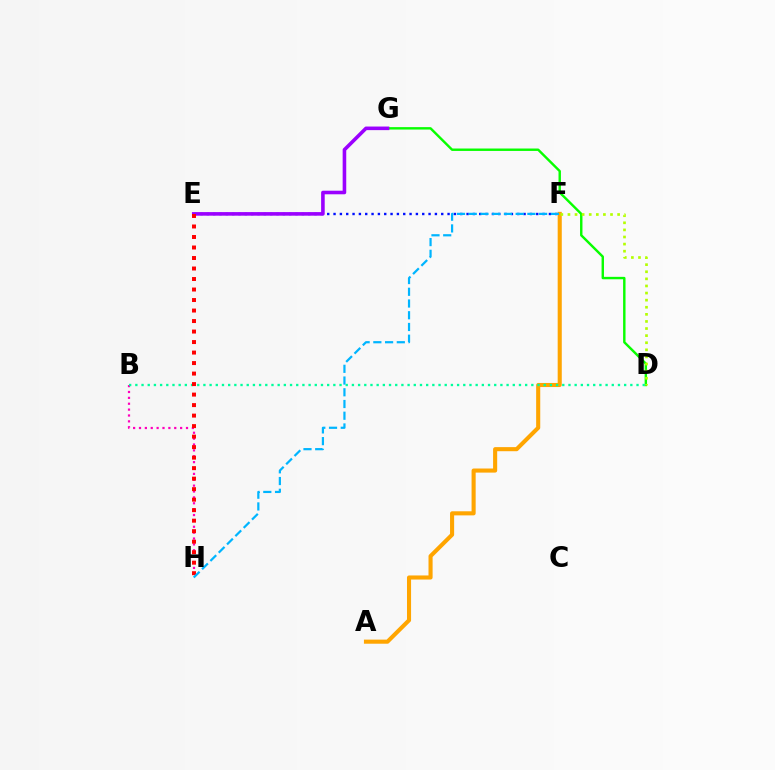{('E', 'F'): [{'color': '#0010ff', 'line_style': 'dotted', 'thickness': 1.72}], ('A', 'F'): [{'color': '#ffa500', 'line_style': 'solid', 'thickness': 2.94}], ('B', 'H'): [{'color': '#ff00bd', 'line_style': 'dotted', 'thickness': 1.6}], ('D', 'G'): [{'color': '#08ff00', 'line_style': 'solid', 'thickness': 1.74}], ('B', 'D'): [{'color': '#00ff9d', 'line_style': 'dotted', 'thickness': 1.68}], ('E', 'G'): [{'color': '#9b00ff', 'line_style': 'solid', 'thickness': 2.58}], ('D', 'F'): [{'color': '#b3ff00', 'line_style': 'dotted', 'thickness': 1.93}], ('E', 'H'): [{'color': '#ff0000', 'line_style': 'dotted', 'thickness': 2.85}], ('F', 'H'): [{'color': '#00b5ff', 'line_style': 'dashed', 'thickness': 1.59}]}